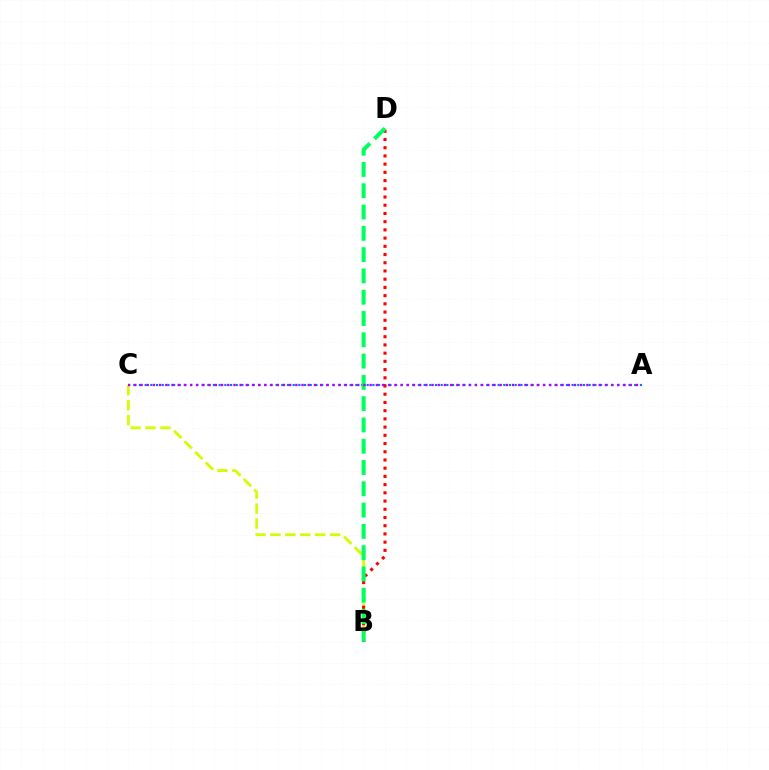{('A', 'C'): [{'color': '#0074ff', 'line_style': 'dotted', 'thickness': 1.55}, {'color': '#b900ff', 'line_style': 'dotted', 'thickness': 1.68}], ('B', 'C'): [{'color': '#d1ff00', 'line_style': 'dashed', 'thickness': 2.03}], ('B', 'D'): [{'color': '#ff0000', 'line_style': 'dotted', 'thickness': 2.23}, {'color': '#00ff5c', 'line_style': 'dashed', 'thickness': 2.89}]}